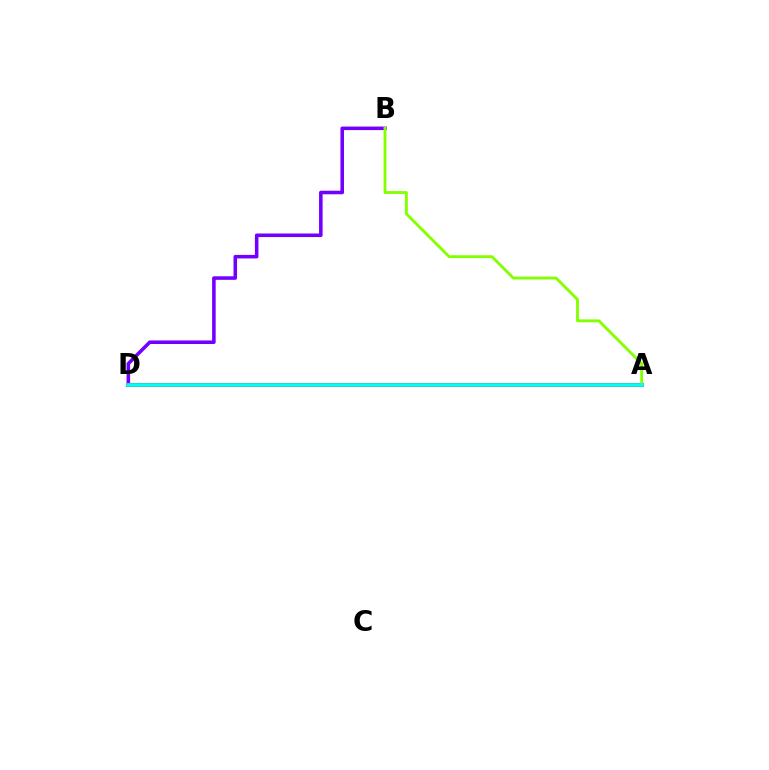{('B', 'D'): [{'color': '#7200ff', 'line_style': 'solid', 'thickness': 2.56}], ('A', 'D'): [{'color': '#ff0000', 'line_style': 'solid', 'thickness': 2.9}, {'color': '#00fff6', 'line_style': 'solid', 'thickness': 2.65}], ('A', 'B'): [{'color': '#84ff00', 'line_style': 'solid', 'thickness': 2.05}]}